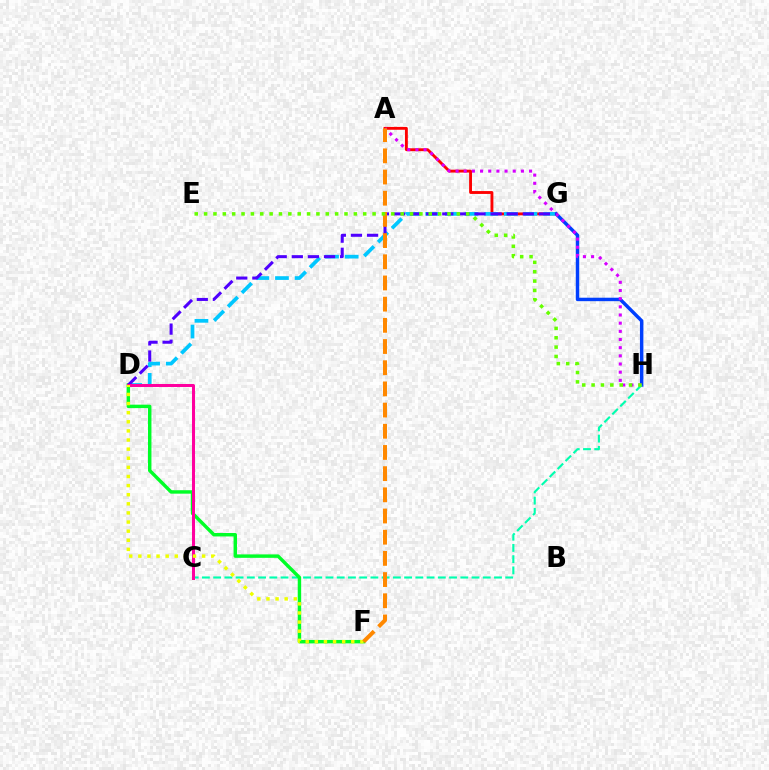{('A', 'G'): [{'color': '#ff0000', 'line_style': 'solid', 'thickness': 2.06}], ('G', 'H'): [{'color': '#003fff', 'line_style': 'solid', 'thickness': 2.48}], ('A', 'H'): [{'color': '#d600ff', 'line_style': 'dotted', 'thickness': 2.22}], ('D', 'G'): [{'color': '#00c7ff', 'line_style': 'dashed', 'thickness': 2.67}, {'color': '#4f00ff', 'line_style': 'dashed', 'thickness': 2.19}], ('C', 'H'): [{'color': '#00ffaf', 'line_style': 'dashed', 'thickness': 1.53}], ('D', 'F'): [{'color': '#00ff27', 'line_style': 'solid', 'thickness': 2.47}, {'color': '#eeff00', 'line_style': 'dotted', 'thickness': 2.48}], ('C', 'D'): [{'color': '#ff00a0', 'line_style': 'solid', 'thickness': 2.18}], ('A', 'F'): [{'color': '#ff8800', 'line_style': 'dashed', 'thickness': 2.88}], ('E', 'H'): [{'color': '#66ff00', 'line_style': 'dotted', 'thickness': 2.54}]}